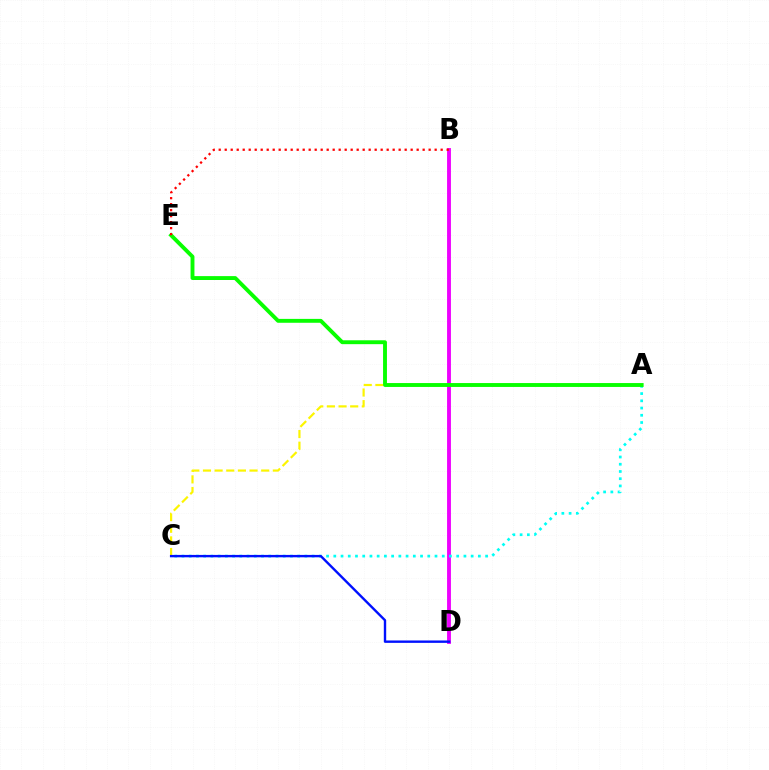{('B', 'D'): [{'color': '#ee00ff', 'line_style': 'solid', 'thickness': 2.78}], ('A', 'C'): [{'color': '#fcf500', 'line_style': 'dashed', 'thickness': 1.58}, {'color': '#00fff6', 'line_style': 'dotted', 'thickness': 1.96}], ('A', 'E'): [{'color': '#08ff00', 'line_style': 'solid', 'thickness': 2.8}], ('B', 'E'): [{'color': '#ff0000', 'line_style': 'dotted', 'thickness': 1.63}], ('C', 'D'): [{'color': '#0010ff', 'line_style': 'solid', 'thickness': 1.72}]}